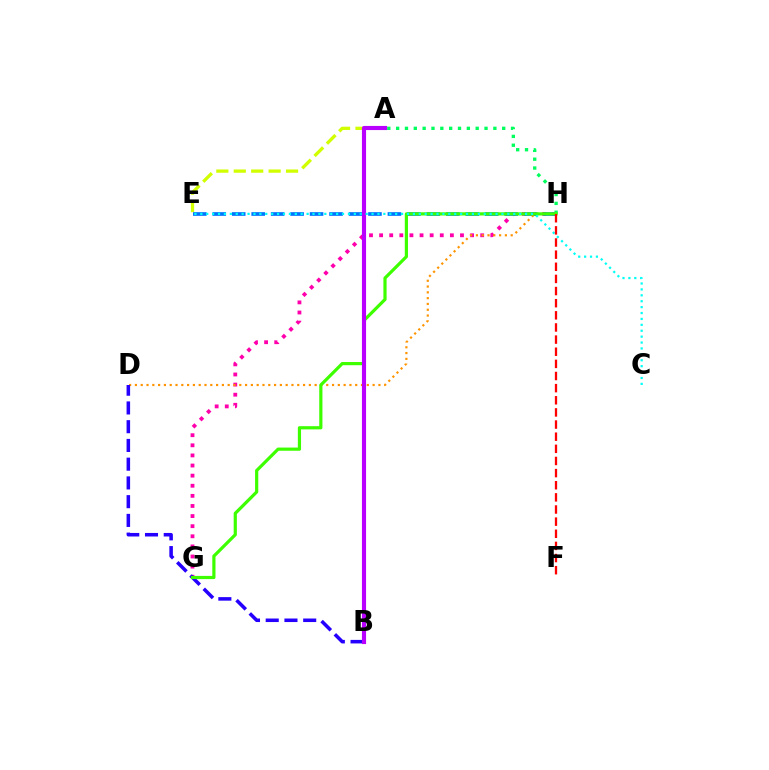{('A', 'E'): [{'color': '#d1ff00', 'line_style': 'dashed', 'thickness': 2.37}], ('G', 'H'): [{'color': '#ff00ac', 'line_style': 'dotted', 'thickness': 2.75}, {'color': '#3dff00', 'line_style': 'solid', 'thickness': 2.3}], ('E', 'H'): [{'color': '#0074ff', 'line_style': 'dashed', 'thickness': 2.64}], ('D', 'H'): [{'color': '#ff9400', 'line_style': 'dotted', 'thickness': 1.58}], ('B', 'D'): [{'color': '#2500ff', 'line_style': 'dashed', 'thickness': 2.55}], ('A', 'H'): [{'color': '#00ff5c', 'line_style': 'dotted', 'thickness': 2.4}], ('A', 'B'): [{'color': '#b900ff', 'line_style': 'solid', 'thickness': 2.97}], ('C', 'E'): [{'color': '#00fff6', 'line_style': 'dotted', 'thickness': 1.6}], ('F', 'H'): [{'color': '#ff0000', 'line_style': 'dashed', 'thickness': 1.65}]}